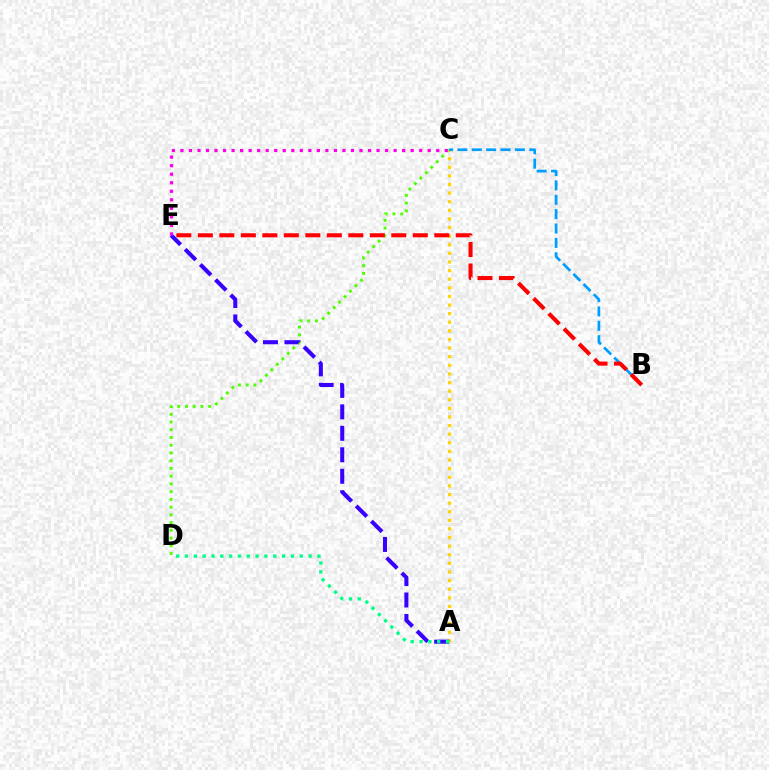{('C', 'D'): [{'color': '#4fff00', 'line_style': 'dotted', 'thickness': 2.1}], ('A', 'C'): [{'color': '#ffd500', 'line_style': 'dotted', 'thickness': 2.34}], ('B', 'C'): [{'color': '#009eff', 'line_style': 'dashed', 'thickness': 1.95}], ('A', 'E'): [{'color': '#3700ff', 'line_style': 'dashed', 'thickness': 2.92}], ('A', 'D'): [{'color': '#00ff86', 'line_style': 'dotted', 'thickness': 2.4}], ('C', 'E'): [{'color': '#ff00ed', 'line_style': 'dotted', 'thickness': 2.32}], ('B', 'E'): [{'color': '#ff0000', 'line_style': 'dashed', 'thickness': 2.92}]}